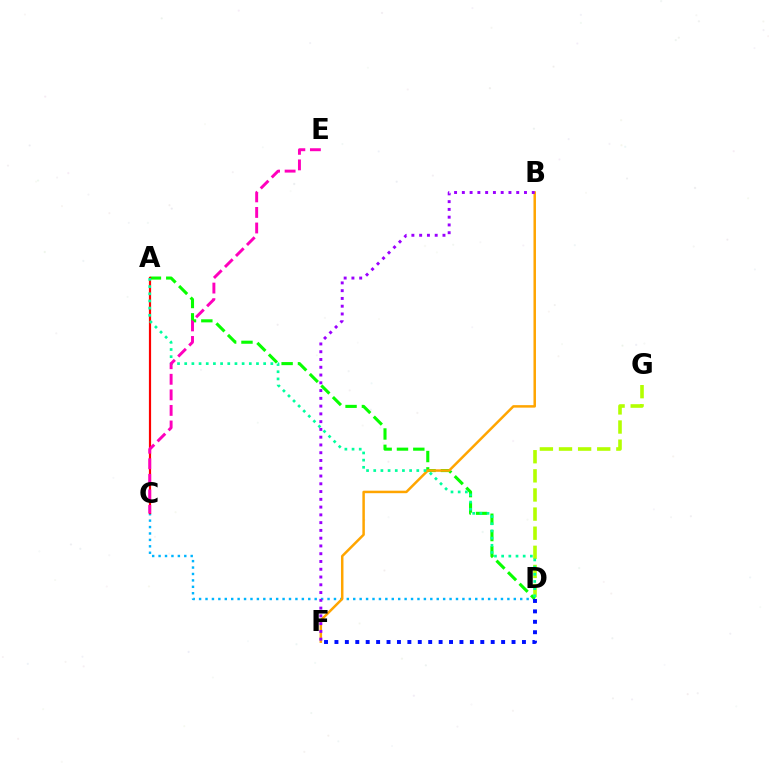{('C', 'D'): [{'color': '#00b5ff', 'line_style': 'dotted', 'thickness': 1.75}], ('D', 'G'): [{'color': '#b3ff00', 'line_style': 'dashed', 'thickness': 2.6}], ('A', 'D'): [{'color': '#08ff00', 'line_style': 'dashed', 'thickness': 2.22}, {'color': '#00ff9d', 'line_style': 'dotted', 'thickness': 1.95}], ('B', 'F'): [{'color': '#ffa500', 'line_style': 'solid', 'thickness': 1.8}, {'color': '#9b00ff', 'line_style': 'dotted', 'thickness': 2.11}], ('D', 'F'): [{'color': '#0010ff', 'line_style': 'dotted', 'thickness': 2.83}], ('A', 'C'): [{'color': '#ff0000', 'line_style': 'solid', 'thickness': 1.58}], ('C', 'E'): [{'color': '#ff00bd', 'line_style': 'dashed', 'thickness': 2.11}]}